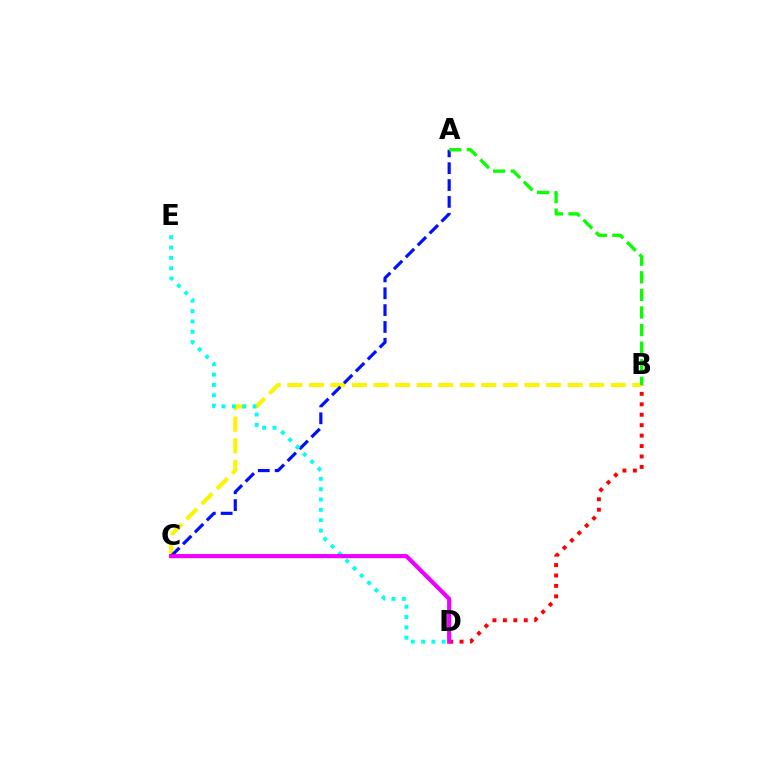{('B', 'D'): [{'color': '#ff0000', 'line_style': 'dotted', 'thickness': 2.84}], ('B', 'C'): [{'color': '#fcf500', 'line_style': 'dashed', 'thickness': 2.93}], ('A', 'C'): [{'color': '#0010ff', 'line_style': 'dashed', 'thickness': 2.29}], ('D', 'E'): [{'color': '#00fff6', 'line_style': 'dotted', 'thickness': 2.81}], ('A', 'B'): [{'color': '#08ff00', 'line_style': 'dashed', 'thickness': 2.39}], ('C', 'D'): [{'color': '#ee00ff', 'line_style': 'solid', 'thickness': 2.99}]}